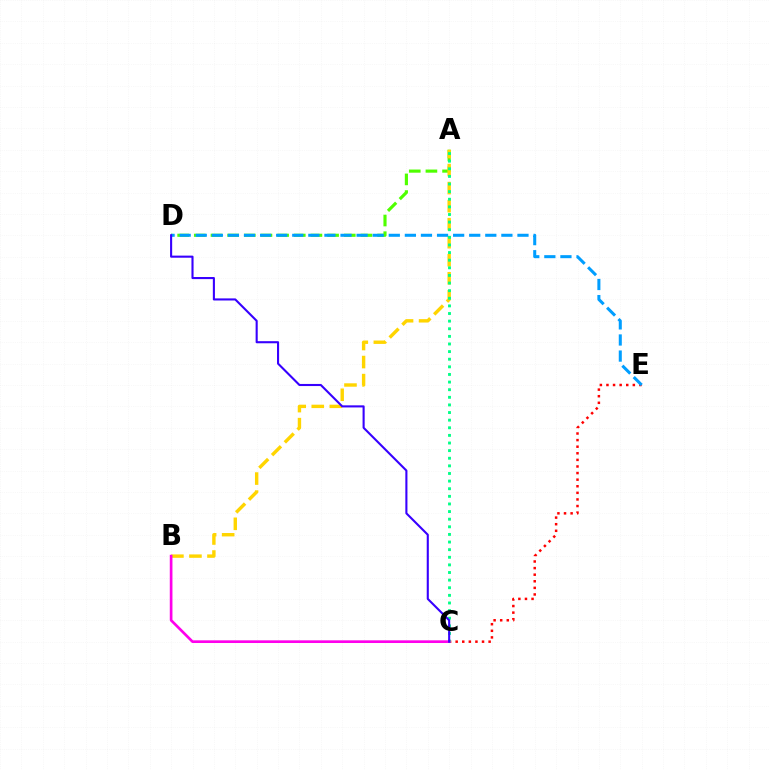{('A', 'D'): [{'color': '#4fff00', 'line_style': 'dashed', 'thickness': 2.26}], ('C', 'E'): [{'color': '#ff0000', 'line_style': 'dotted', 'thickness': 1.79}], ('A', 'B'): [{'color': '#ffd500', 'line_style': 'dashed', 'thickness': 2.45}], ('D', 'E'): [{'color': '#009eff', 'line_style': 'dashed', 'thickness': 2.19}], ('A', 'C'): [{'color': '#00ff86', 'line_style': 'dotted', 'thickness': 2.07}], ('B', 'C'): [{'color': '#ff00ed', 'line_style': 'solid', 'thickness': 1.93}], ('C', 'D'): [{'color': '#3700ff', 'line_style': 'solid', 'thickness': 1.51}]}